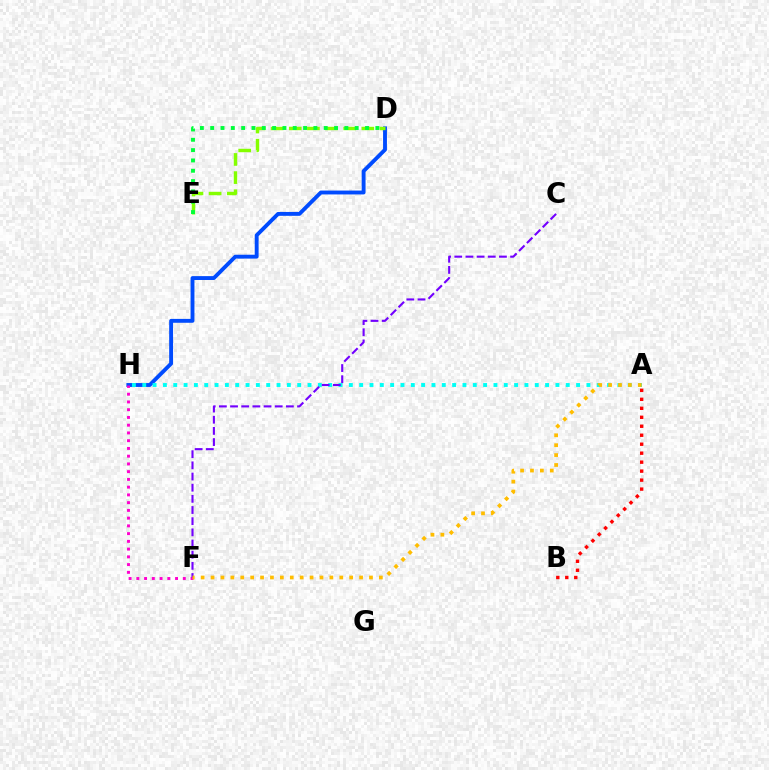{('D', 'H'): [{'color': '#004bff', 'line_style': 'solid', 'thickness': 2.79}], ('D', 'E'): [{'color': '#84ff00', 'line_style': 'dashed', 'thickness': 2.46}, {'color': '#00ff39', 'line_style': 'dotted', 'thickness': 2.8}], ('F', 'H'): [{'color': '#ff00cf', 'line_style': 'dotted', 'thickness': 2.1}], ('A', 'H'): [{'color': '#00fff6', 'line_style': 'dotted', 'thickness': 2.81}], ('C', 'F'): [{'color': '#7200ff', 'line_style': 'dashed', 'thickness': 1.52}], ('A', 'B'): [{'color': '#ff0000', 'line_style': 'dotted', 'thickness': 2.44}], ('A', 'F'): [{'color': '#ffbd00', 'line_style': 'dotted', 'thickness': 2.69}]}